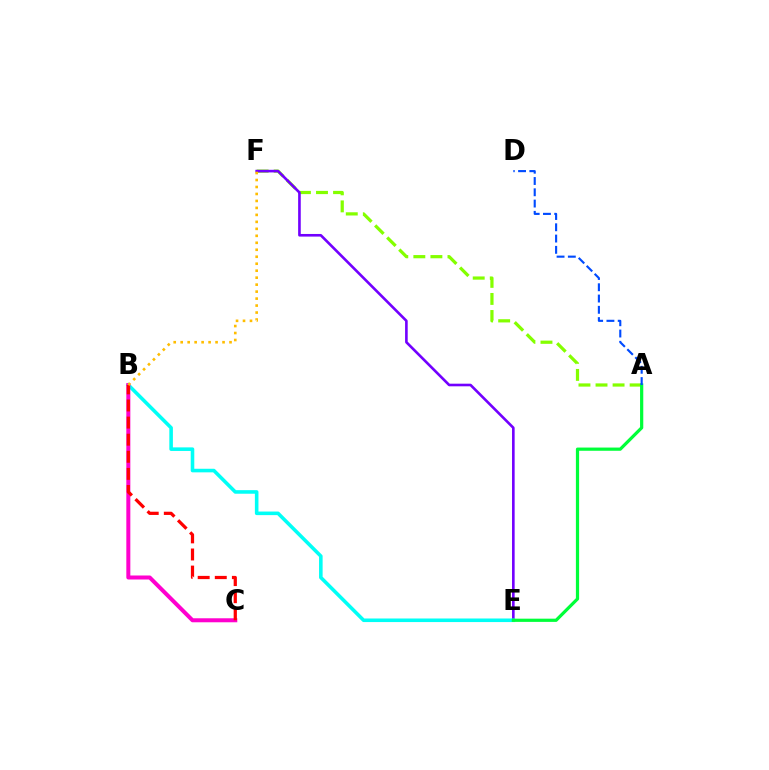{('A', 'F'): [{'color': '#84ff00', 'line_style': 'dashed', 'thickness': 2.32}], ('E', 'F'): [{'color': '#7200ff', 'line_style': 'solid', 'thickness': 1.89}], ('B', 'E'): [{'color': '#00fff6', 'line_style': 'solid', 'thickness': 2.57}], ('A', 'E'): [{'color': '#00ff39', 'line_style': 'solid', 'thickness': 2.32}], ('B', 'C'): [{'color': '#ff00cf', 'line_style': 'solid', 'thickness': 2.89}, {'color': '#ff0000', 'line_style': 'dashed', 'thickness': 2.32}], ('B', 'F'): [{'color': '#ffbd00', 'line_style': 'dotted', 'thickness': 1.9}], ('A', 'D'): [{'color': '#004bff', 'line_style': 'dashed', 'thickness': 1.53}]}